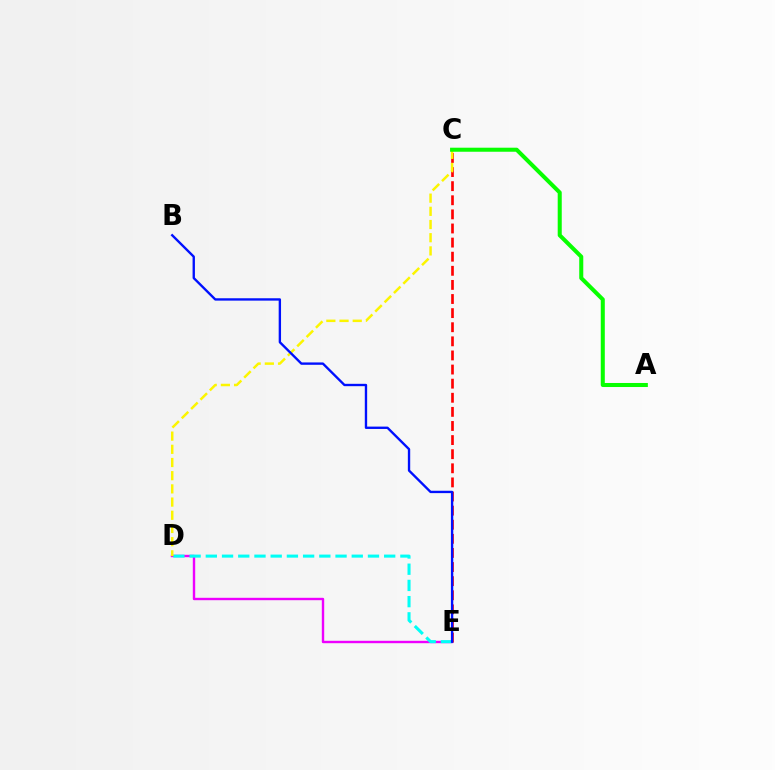{('D', 'E'): [{'color': '#ee00ff', 'line_style': 'solid', 'thickness': 1.73}, {'color': '#00fff6', 'line_style': 'dashed', 'thickness': 2.2}], ('C', 'E'): [{'color': '#ff0000', 'line_style': 'dashed', 'thickness': 1.92}], ('C', 'D'): [{'color': '#fcf500', 'line_style': 'dashed', 'thickness': 1.79}], ('B', 'E'): [{'color': '#0010ff', 'line_style': 'solid', 'thickness': 1.7}], ('A', 'C'): [{'color': '#08ff00', 'line_style': 'solid', 'thickness': 2.91}]}